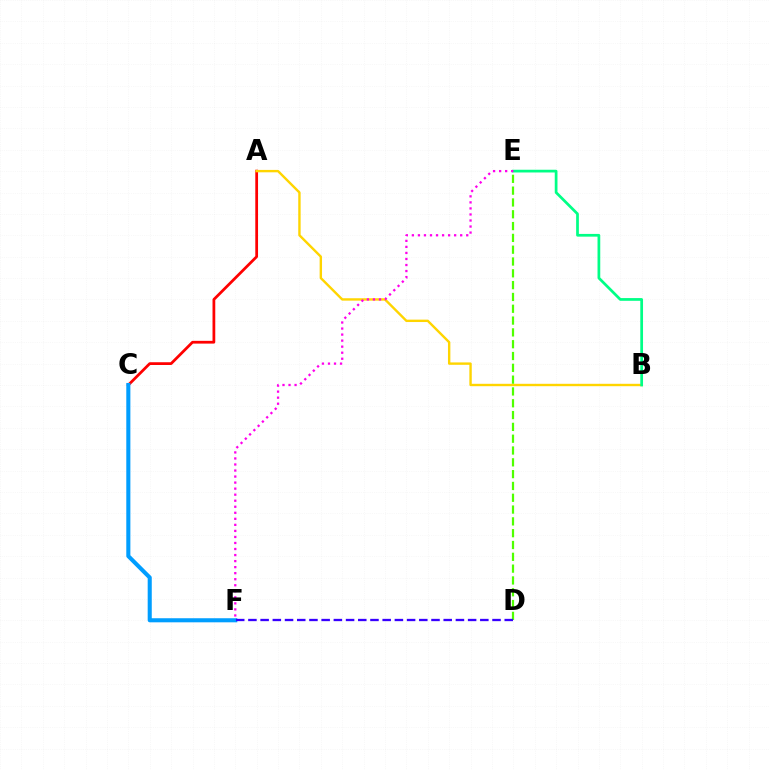{('A', 'C'): [{'color': '#ff0000', 'line_style': 'solid', 'thickness': 1.98}], ('C', 'F'): [{'color': '#009eff', 'line_style': 'solid', 'thickness': 2.94}], ('A', 'B'): [{'color': '#ffd500', 'line_style': 'solid', 'thickness': 1.72}], ('B', 'E'): [{'color': '#00ff86', 'line_style': 'solid', 'thickness': 1.97}], ('D', 'E'): [{'color': '#4fff00', 'line_style': 'dashed', 'thickness': 1.6}], ('D', 'F'): [{'color': '#3700ff', 'line_style': 'dashed', 'thickness': 1.66}], ('E', 'F'): [{'color': '#ff00ed', 'line_style': 'dotted', 'thickness': 1.64}]}